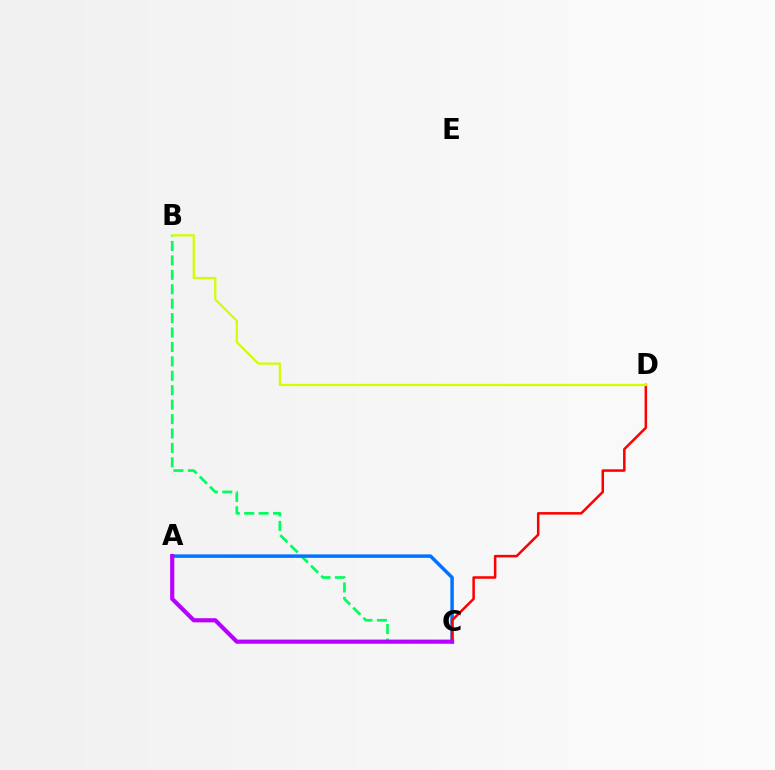{('B', 'C'): [{'color': '#00ff5c', 'line_style': 'dashed', 'thickness': 1.96}], ('A', 'C'): [{'color': '#0074ff', 'line_style': 'solid', 'thickness': 2.51}, {'color': '#b900ff', 'line_style': 'solid', 'thickness': 2.99}], ('C', 'D'): [{'color': '#ff0000', 'line_style': 'solid', 'thickness': 1.81}], ('B', 'D'): [{'color': '#d1ff00', 'line_style': 'solid', 'thickness': 1.62}]}